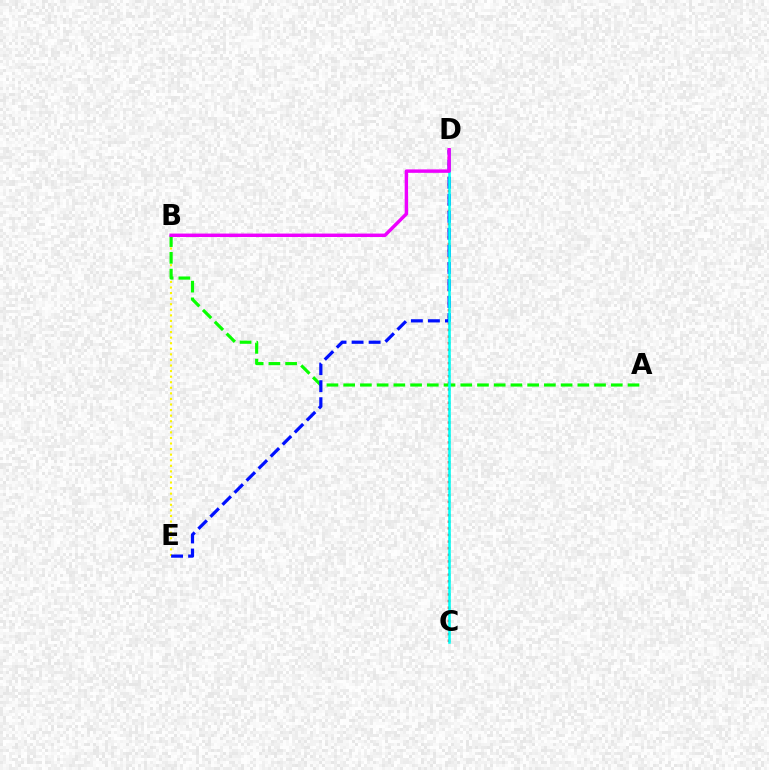{('B', 'E'): [{'color': '#fcf500', 'line_style': 'dotted', 'thickness': 1.51}], ('C', 'D'): [{'color': '#ff0000', 'line_style': 'dotted', 'thickness': 1.8}, {'color': '#00fff6', 'line_style': 'solid', 'thickness': 1.85}], ('A', 'B'): [{'color': '#08ff00', 'line_style': 'dashed', 'thickness': 2.27}], ('D', 'E'): [{'color': '#0010ff', 'line_style': 'dashed', 'thickness': 2.31}], ('B', 'D'): [{'color': '#ee00ff', 'line_style': 'solid', 'thickness': 2.47}]}